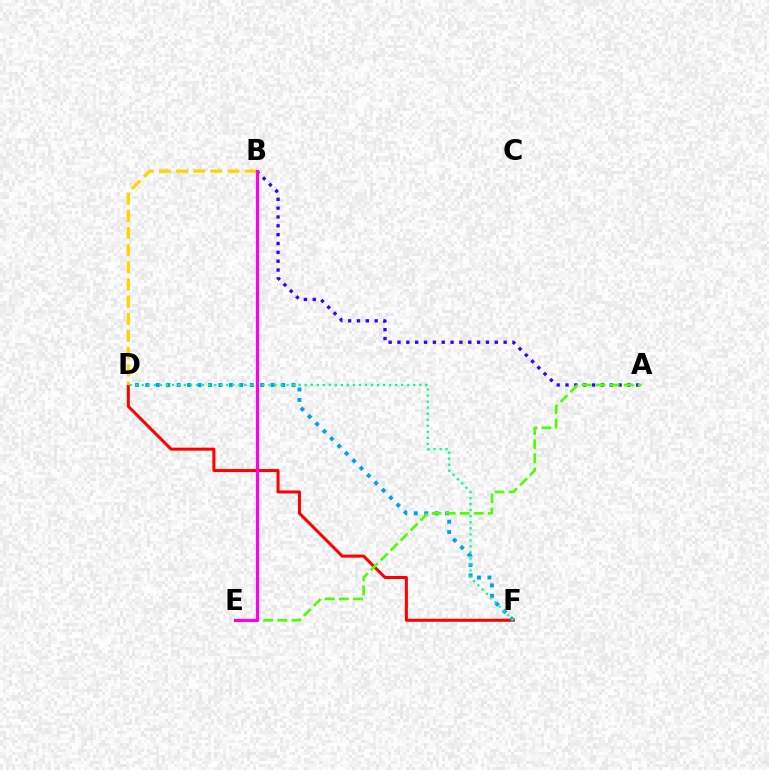{('A', 'B'): [{'color': '#3700ff', 'line_style': 'dotted', 'thickness': 2.4}], ('D', 'F'): [{'color': '#ff0000', 'line_style': 'solid', 'thickness': 2.17}, {'color': '#009eff', 'line_style': 'dotted', 'thickness': 2.84}, {'color': '#00ff86', 'line_style': 'dotted', 'thickness': 1.64}], ('B', 'D'): [{'color': '#ffd500', 'line_style': 'dashed', 'thickness': 2.33}], ('A', 'E'): [{'color': '#4fff00', 'line_style': 'dashed', 'thickness': 1.91}], ('B', 'E'): [{'color': '#ff00ed', 'line_style': 'solid', 'thickness': 2.25}]}